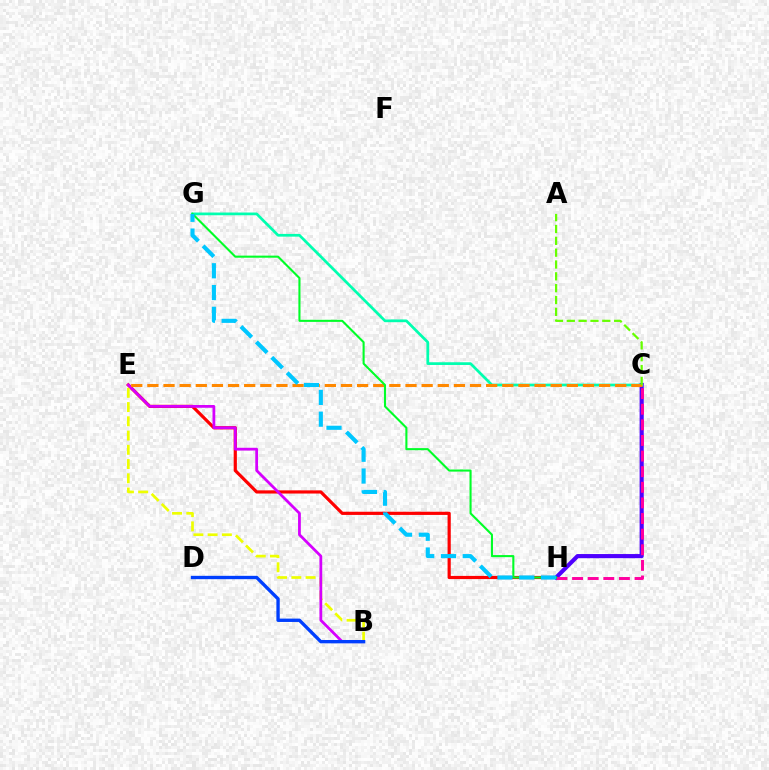{('E', 'H'): [{'color': '#ff0000', 'line_style': 'solid', 'thickness': 2.3}], ('B', 'E'): [{'color': '#eeff00', 'line_style': 'dashed', 'thickness': 1.94}, {'color': '#d600ff', 'line_style': 'solid', 'thickness': 1.99}], ('C', 'H'): [{'color': '#4f00ff', 'line_style': 'solid', 'thickness': 2.97}, {'color': '#ff00a0', 'line_style': 'dashed', 'thickness': 2.12}], ('C', 'G'): [{'color': '#00ffaf', 'line_style': 'solid', 'thickness': 1.96}], ('B', 'D'): [{'color': '#003fff', 'line_style': 'solid', 'thickness': 2.41}], ('C', 'E'): [{'color': '#ff8800', 'line_style': 'dashed', 'thickness': 2.19}], ('G', 'H'): [{'color': '#00ff27', 'line_style': 'solid', 'thickness': 1.51}, {'color': '#00c7ff', 'line_style': 'dashed', 'thickness': 2.96}], ('A', 'C'): [{'color': '#66ff00', 'line_style': 'dashed', 'thickness': 1.61}]}